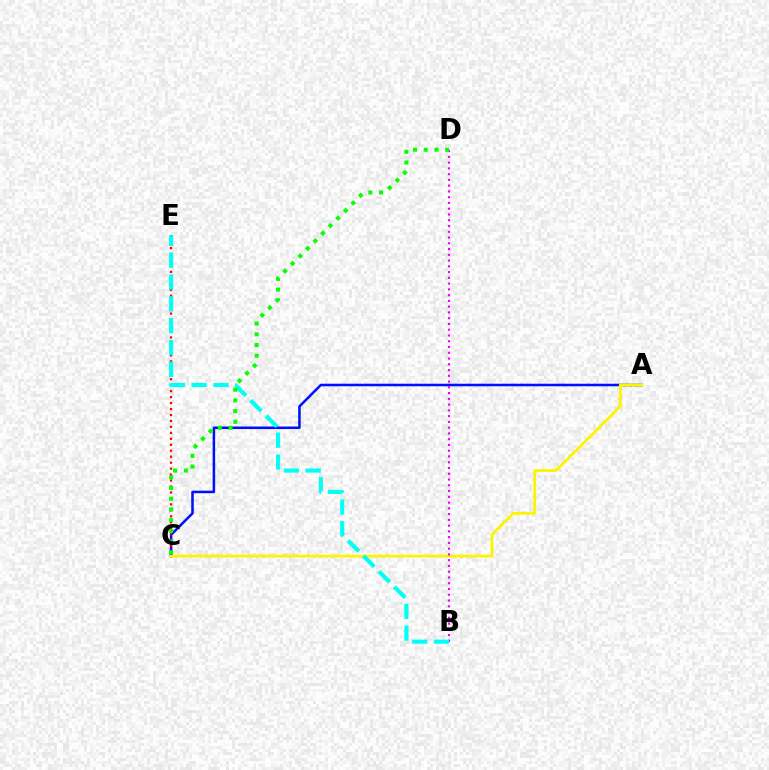{('A', 'C'): [{'color': '#0010ff', 'line_style': 'solid', 'thickness': 1.83}, {'color': '#fcf500', 'line_style': 'solid', 'thickness': 2.01}], ('C', 'E'): [{'color': '#ff0000', 'line_style': 'dotted', 'thickness': 1.62}], ('B', 'D'): [{'color': '#ee00ff', 'line_style': 'dotted', 'thickness': 1.57}], ('B', 'E'): [{'color': '#00fff6', 'line_style': 'dashed', 'thickness': 2.96}], ('C', 'D'): [{'color': '#08ff00', 'line_style': 'dotted', 'thickness': 2.91}]}